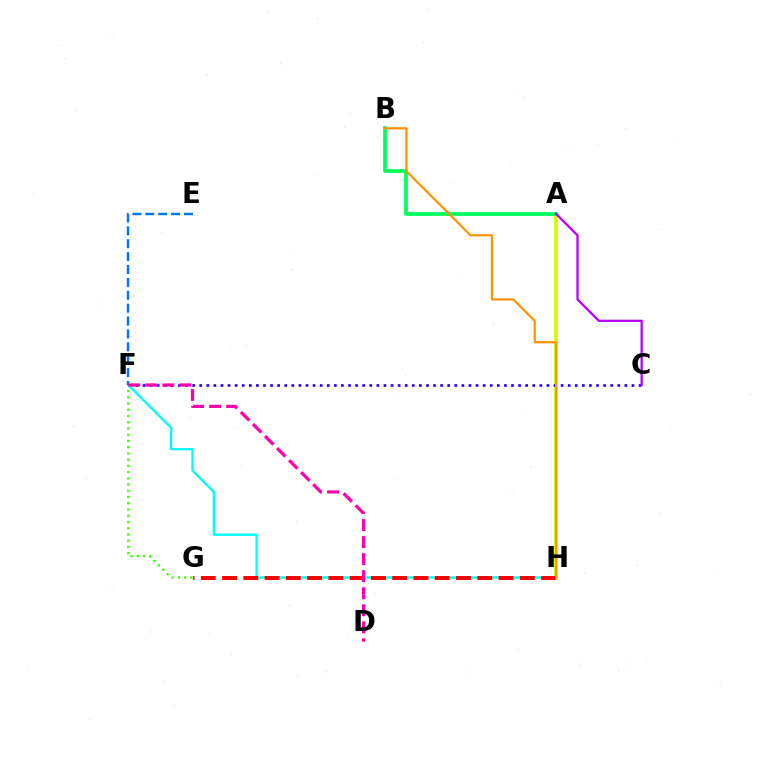{('F', 'G'): [{'color': '#3dff00', 'line_style': 'dotted', 'thickness': 1.69}], ('A', 'H'): [{'color': '#d1ff00', 'line_style': 'solid', 'thickness': 2.72}], ('C', 'F'): [{'color': '#2500ff', 'line_style': 'dotted', 'thickness': 1.93}], ('A', 'B'): [{'color': '#00ff5c', 'line_style': 'solid', 'thickness': 2.69}], ('F', 'H'): [{'color': '#00fff6', 'line_style': 'solid', 'thickness': 1.71}], ('E', 'F'): [{'color': '#0074ff', 'line_style': 'dashed', 'thickness': 1.75}], ('G', 'H'): [{'color': '#ff0000', 'line_style': 'dashed', 'thickness': 2.89}], ('D', 'F'): [{'color': '#ff00ac', 'line_style': 'dashed', 'thickness': 2.31}], ('A', 'C'): [{'color': '#b900ff', 'line_style': 'solid', 'thickness': 1.65}], ('B', 'H'): [{'color': '#ff9400', 'line_style': 'solid', 'thickness': 1.62}]}